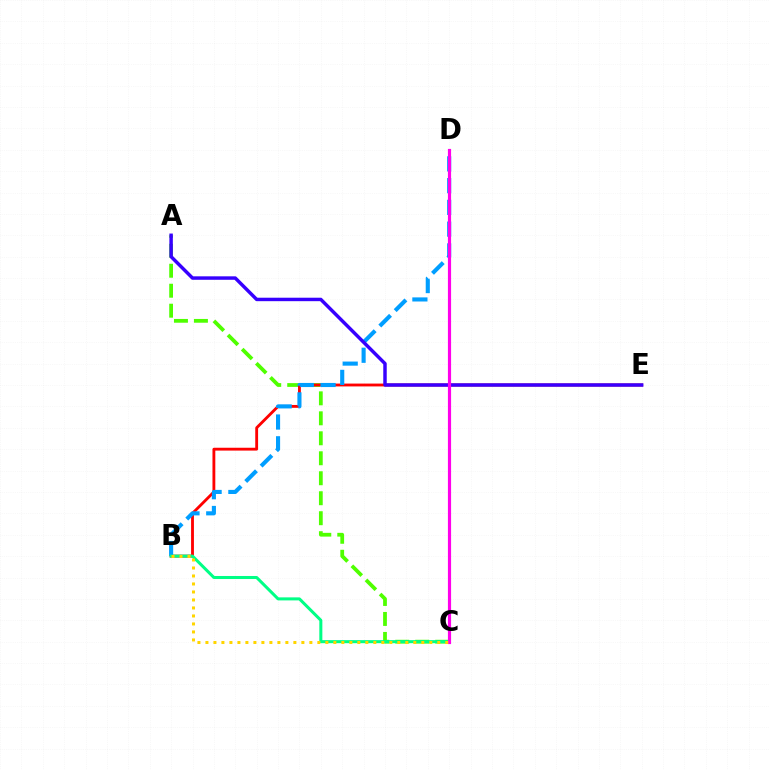{('A', 'C'): [{'color': '#4fff00', 'line_style': 'dashed', 'thickness': 2.71}], ('B', 'E'): [{'color': '#ff0000', 'line_style': 'solid', 'thickness': 2.05}], ('B', 'D'): [{'color': '#009eff', 'line_style': 'dashed', 'thickness': 2.96}], ('B', 'C'): [{'color': '#00ff86', 'line_style': 'solid', 'thickness': 2.18}, {'color': '#ffd500', 'line_style': 'dotted', 'thickness': 2.17}], ('A', 'E'): [{'color': '#3700ff', 'line_style': 'solid', 'thickness': 2.49}], ('C', 'D'): [{'color': '#ff00ed', 'line_style': 'solid', 'thickness': 2.28}]}